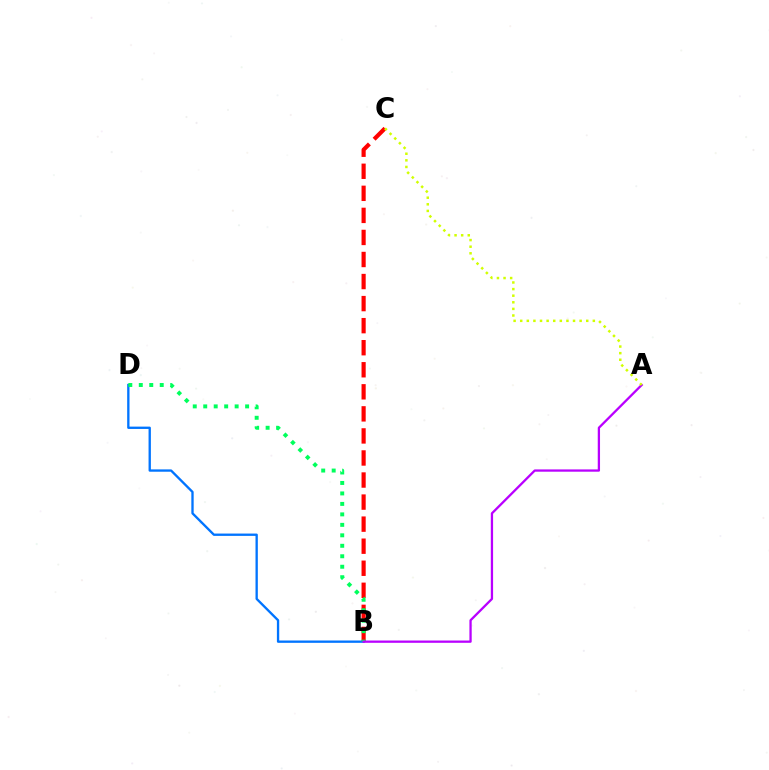{('B', 'C'): [{'color': '#ff0000', 'line_style': 'dashed', 'thickness': 3.0}], ('B', 'D'): [{'color': '#0074ff', 'line_style': 'solid', 'thickness': 1.68}, {'color': '#00ff5c', 'line_style': 'dotted', 'thickness': 2.85}], ('A', 'B'): [{'color': '#b900ff', 'line_style': 'solid', 'thickness': 1.65}], ('A', 'C'): [{'color': '#d1ff00', 'line_style': 'dotted', 'thickness': 1.79}]}